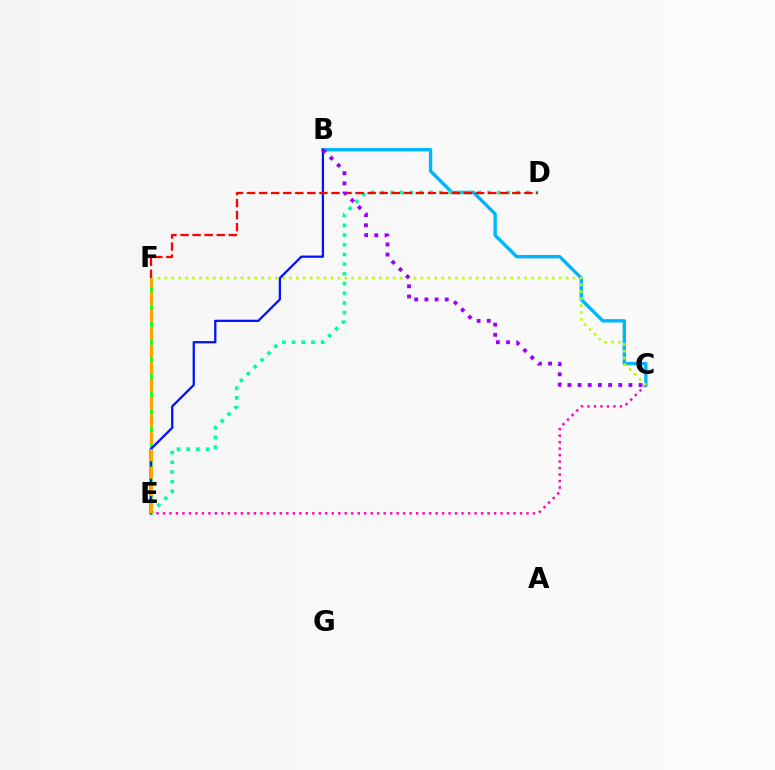{('C', 'E'): [{'color': '#ff00bd', 'line_style': 'dotted', 'thickness': 1.76}], ('E', 'F'): [{'color': '#08ff00', 'line_style': 'solid', 'thickness': 1.89}, {'color': '#ffa500', 'line_style': 'dashed', 'thickness': 2.36}], ('B', 'C'): [{'color': '#00b5ff', 'line_style': 'solid', 'thickness': 2.44}, {'color': '#9b00ff', 'line_style': 'dotted', 'thickness': 2.76}], ('C', 'F'): [{'color': '#b3ff00', 'line_style': 'dotted', 'thickness': 1.88}], ('D', 'E'): [{'color': '#00ff9d', 'line_style': 'dotted', 'thickness': 2.64}], ('B', 'E'): [{'color': '#0010ff', 'line_style': 'solid', 'thickness': 1.63}], ('D', 'F'): [{'color': '#ff0000', 'line_style': 'dashed', 'thickness': 1.64}]}